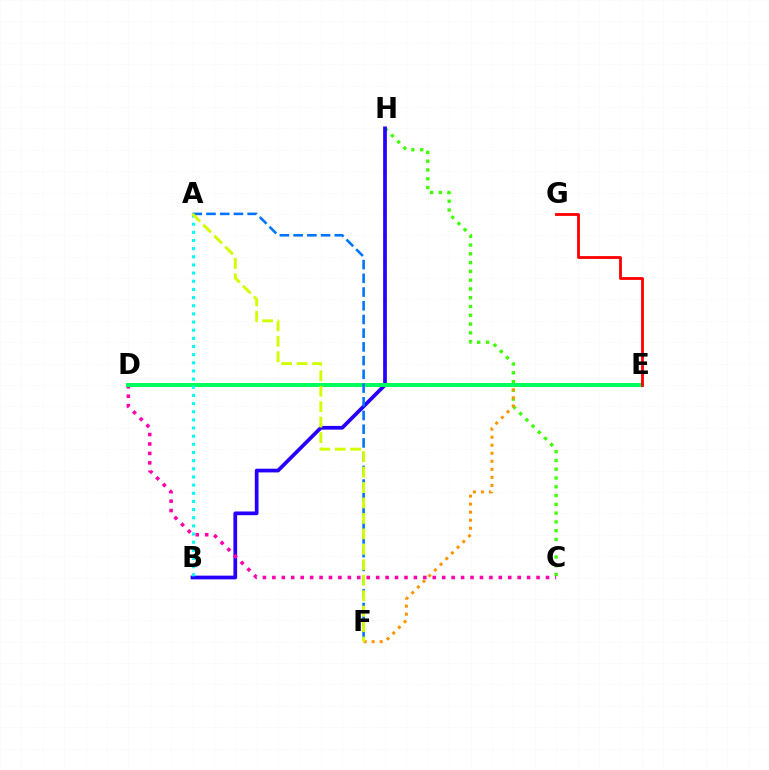{('C', 'H'): [{'color': '#3dff00', 'line_style': 'dotted', 'thickness': 2.39}], ('B', 'H'): [{'color': '#2500ff', 'line_style': 'solid', 'thickness': 2.68}], ('C', 'D'): [{'color': '#ff00ac', 'line_style': 'dotted', 'thickness': 2.56}], ('D', 'E'): [{'color': '#b900ff', 'line_style': 'dashed', 'thickness': 2.15}, {'color': '#00ff5c', 'line_style': 'solid', 'thickness': 2.86}], ('E', 'F'): [{'color': '#ff9400', 'line_style': 'dotted', 'thickness': 2.18}], ('A', 'B'): [{'color': '#00fff6', 'line_style': 'dotted', 'thickness': 2.22}], ('A', 'F'): [{'color': '#0074ff', 'line_style': 'dashed', 'thickness': 1.86}, {'color': '#d1ff00', 'line_style': 'dashed', 'thickness': 2.1}], ('E', 'G'): [{'color': '#ff0000', 'line_style': 'solid', 'thickness': 2.03}]}